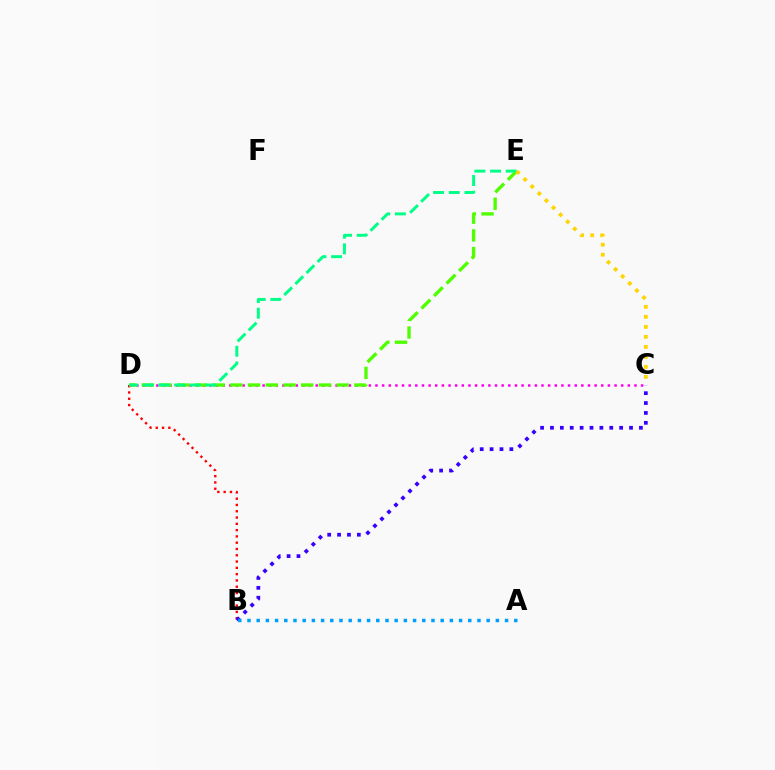{('C', 'D'): [{'color': '#ff00ed', 'line_style': 'dotted', 'thickness': 1.8}], ('B', 'D'): [{'color': '#ff0000', 'line_style': 'dotted', 'thickness': 1.71}], ('D', 'E'): [{'color': '#4fff00', 'line_style': 'dashed', 'thickness': 2.41}, {'color': '#00ff86', 'line_style': 'dashed', 'thickness': 2.13}], ('B', 'C'): [{'color': '#3700ff', 'line_style': 'dotted', 'thickness': 2.69}], ('A', 'B'): [{'color': '#009eff', 'line_style': 'dotted', 'thickness': 2.5}], ('C', 'E'): [{'color': '#ffd500', 'line_style': 'dotted', 'thickness': 2.72}]}